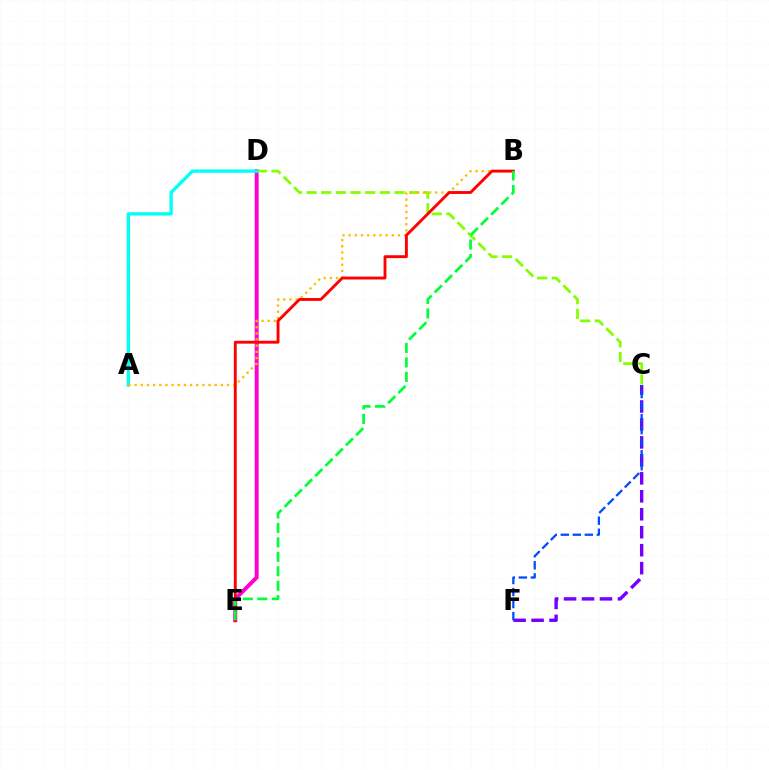{('D', 'E'): [{'color': '#ff00cf', 'line_style': 'solid', 'thickness': 2.85}], ('C', 'D'): [{'color': '#84ff00', 'line_style': 'dashed', 'thickness': 1.99}], ('C', 'F'): [{'color': '#7200ff', 'line_style': 'dashed', 'thickness': 2.44}, {'color': '#004bff', 'line_style': 'dashed', 'thickness': 1.63}], ('A', 'D'): [{'color': '#00fff6', 'line_style': 'solid', 'thickness': 2.39}], ('A', 'B'): [{'color': '#ffbd00', 'line_style': 'dotted', 'thickness': 1.67}], ('B', 'E'): [{'color': '#ff0000', 'line_style': 'solid', 'thickness': 2.07}, {'color': '#00ff39', 'line_style': 'dashed', 'thickness': 1.96}]}